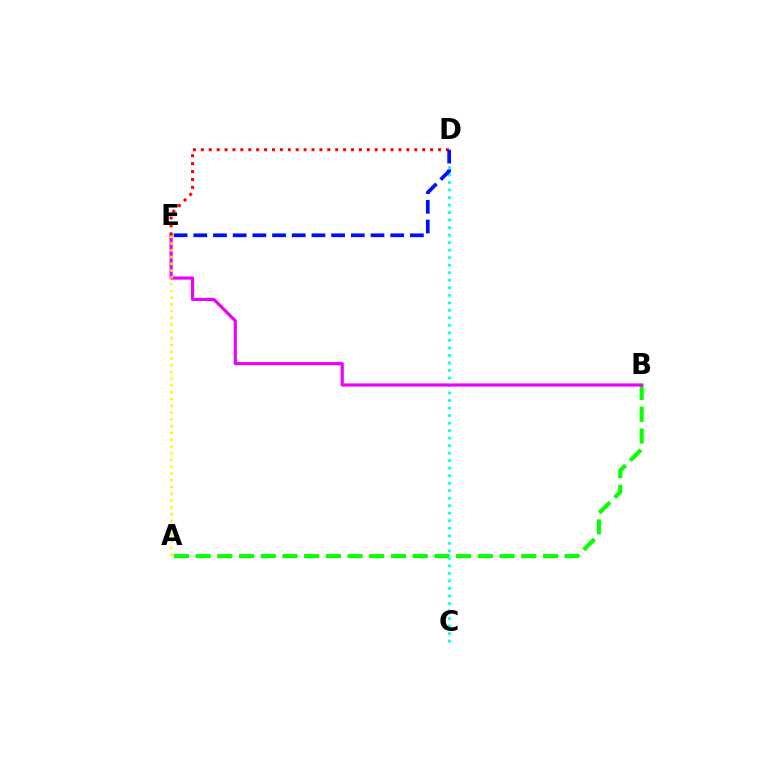{('A', 'B'): [{'color': '#08ff00', 'line_style': 'dashed', 'thickness': 2.95}], ('C', 'D'): [{'color': '#00fff6', 'line_style': 'dotted', 'thickness': 2.04}], ('B', 'E'): [{'color': '#ee00ff', 'line_style': 'solid', 'thickness': 2.29}], ('A', 'E'): [{'color': '#fcf500', 'line_style': 'dotted', 'thickness': 1.84}], ('D', 'E'): [{'color': '#ff0000', 'line_style': 'dotted', 'thickness': 2.15}, {'color': '#0010ff', 'line_style': 'dashed', 'thickness': 2.67}]}